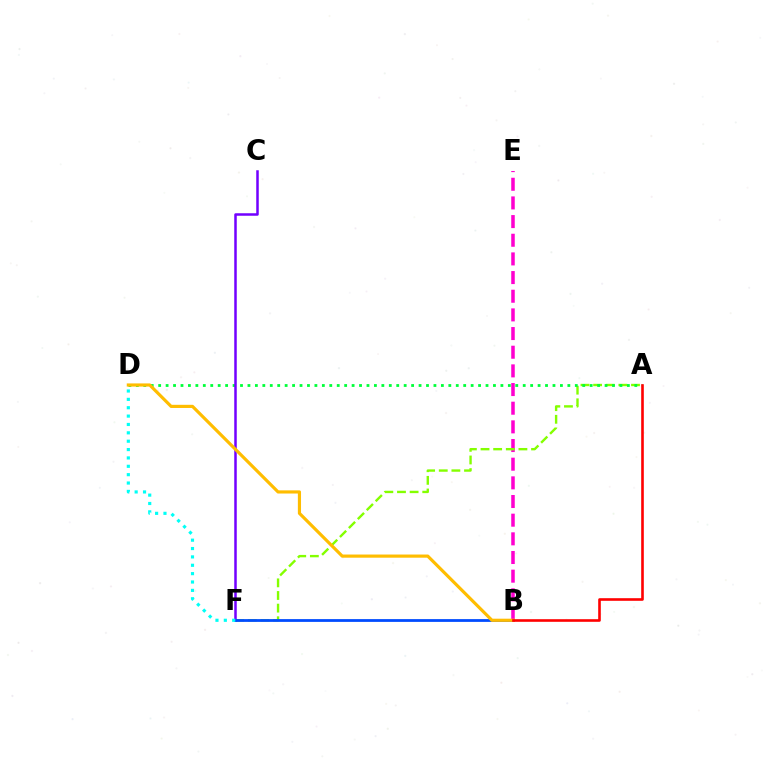{('B', 'E'): [{'color': '#ff00cf', 'line_style': 'dashed', 'thickness': 2.54}], ('A', 'F'): [{'color': '#84ff00', 'line_style': 'dashed', 'thickness': 1.72}], ('A', 'D'): [{'color': '#00ff39', 'line_style': 'dotted', 'thickness': 2.02}], ('C', 'F'): [{'color': '#7200ff', 'line_style': 'solid', 'thickness': 1.8}], ('B', 'F'): [{'color': '#004bff', 'line_style': 'solid', 'thickness': 2.0}], ('B', 'D'): [{'color': '#ffbd00', 'line_style': 'solid', 'thickness': 2.28}], ('D', 'F'): [{'color': '#00fff6', 'line_style': 'dotted', 'thickness': 2.27}], ('A', 'B'): [{'color': '#ff0000', 'line_style': 'solid', 'thickness': 1.88}]}